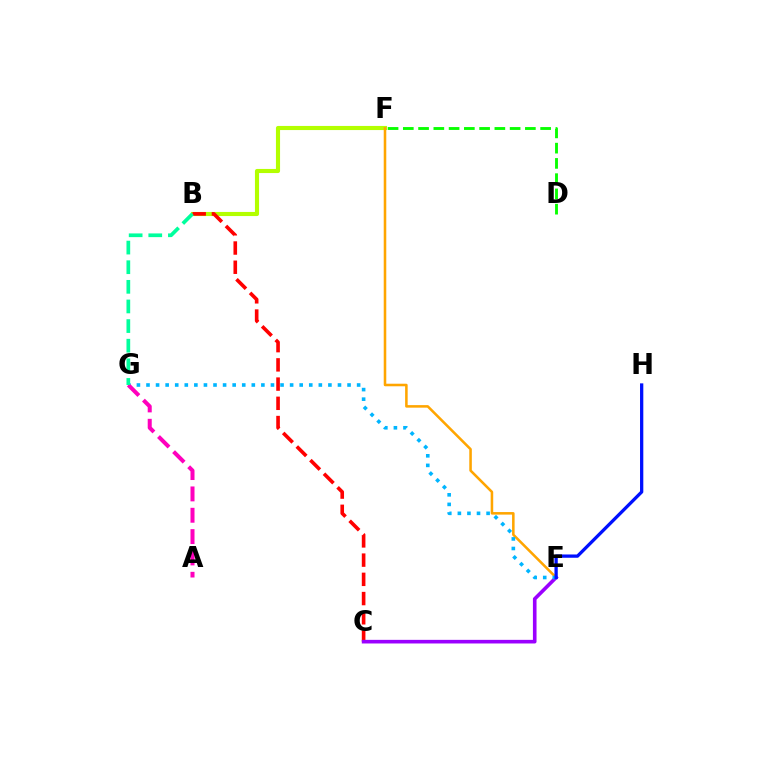{('D', 'F'): [{'color': '#08ff00', 'line_style': 'dashed', 'thickness': 2.07}], ('B', 'F'): [{'color': '#b3ff00', 'line_style': 'solid', 'thickness': 2.97}], ('B', 'C'): [{'color': '#ff0000', 'line_style': 'dashed', 'thickness': 2.61}], ('E', 'F'): [{'color': '#ffa500', 'line_style': 'solid', 'thickness': 1.84}], ('C', 'E'): [{'color': '#9b00ff', 'line_style': 'solid', 'thickness': 2.61}], ('E', 'G'): [{'color': '#00b5ff', 'line_style': 'dotted', 'thickness': 2.6}], ('A', 'G'): [{'color': '#ff00bd', 'line_style': 'dashed', 'thickness': 2.9}], ('E', 'H'): [{'color': '#0010ff', 'line_style': 'solid', 'thickness': 2.36}], ('B', 'G'): [{'color': '#00ff9d', 'line_style': 'dashed', 'thickness': 2.67}]}